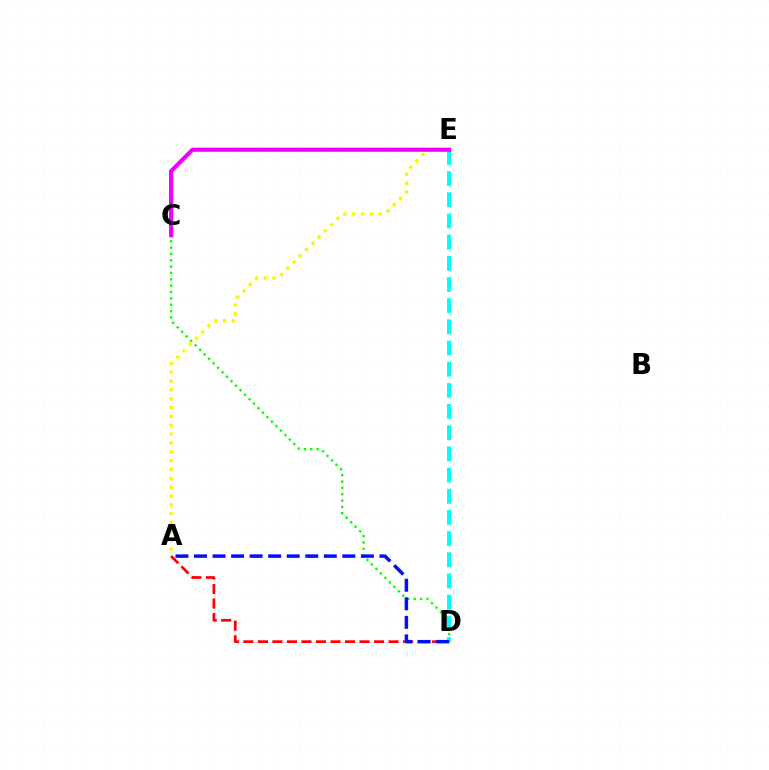{('A', 'E'): [{'color': '#fcf500', 'line_style': 'dotted', 'thickness': 2.41}], ('C', 'D'): [{'color': '#08ff00', 'line_style': 'dotted', 'thickness': 1.72}], ('A', 'D'): [{'color': '#ff0000', 'line_style': 'dashed', 'thickness': 1.97}, {'color': '#0010ff', 'line_style': 'dashed', 'thickness': 2.52}], ('D', 'E'): [{'color': '#00fff6', 'line_style': 'dashed', 'thickness': 2.88}], ('C', 'E'): [{'color': '#ee00ff', 'line_style': 'solid', 'thickness': 2.97}]}